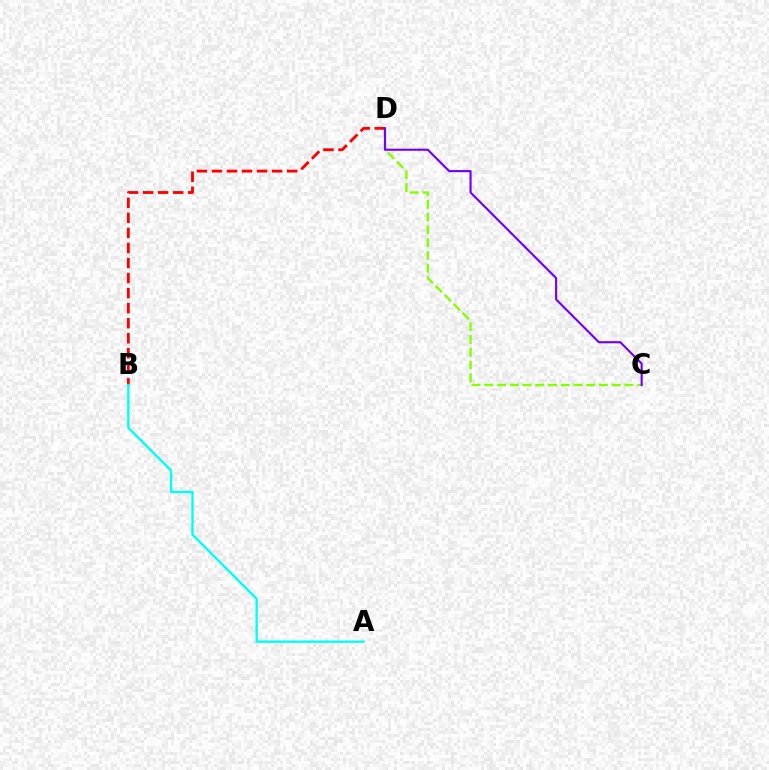{('C', 'D'): [{'color': '#84ff00', 'line_style': 'dashed', 'thickness': 1.73}, {'color': '#7200ff', 'line_style': 'solid', 'thickness': 1.54}], ('B', 'D'): [{'color': '#ff0000', 'line_style': 'dashed', 'thickness': 2.04}], ('A', 'B'): [{'color': '#00fff6', 'line_style': 'solid', 'thickness': 1.71}]}